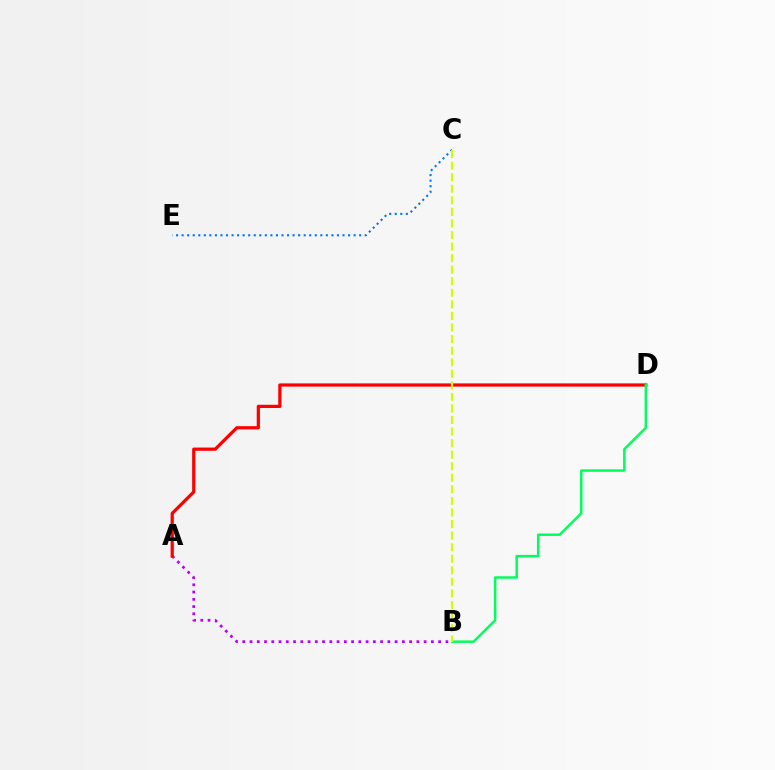{('A', 'B'): [{'color': '#b900ff', 'line_style': 'dotted', 'thickness': 1.97}], ('C', 'E'): [{'color': '#0074ff', 'line_style': 'dotted', 'thickness': 1.51}], ('A', 'D'): [{'color': '#ff0000', 'line_style': 'solid', 'thickness': 2.32}], ('B', 'D'): [{'color': '#00ff5c', 'line_style': 'solid', 'thickness': 1.78}], ('B', 'C'): [{'color': '#d1ff00', 'line_style': 'dashed', 'thickness': 1.57}]}